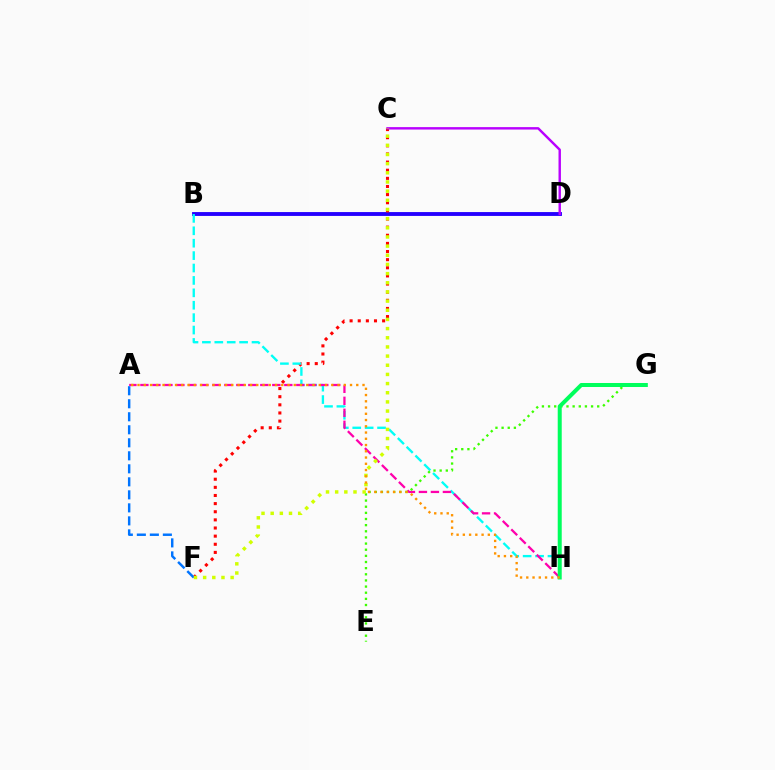{('B', 'D'): [{'color': '#2500ff', 'line_style': 'solid', 'thickness': 2.78}], ('C', 'F'): [{'color': '#ff0000', 'line_style': 'dotted', 'thickness': 2.21}, {'color': '#d1ff00', 'line_style': 'dotted', 'thickness': 2.49}], ('B', 'H'): [{'color': '#00fff6', 'line_style': 'dashed', 'thickness': 1.69}], ('A', 'H'): [{'color': '#ff00ac', 'line_style': 'dashed', 'thickness': 1.63}, {'color': '#ff9400', 'line_style': 'dotted', 'thickness': 1.7}], ('C', 'D'): [{'color': '#b900ff', 'line_style': 'solid', 'thickness': 1.75}], ('A', 'F'): [{'color': '#0074ff', 'line_style': 'dashed', 'thickness': 1.77}], ('E', 'G'): [{'color': '#3dff00', 'line_style': 'dotted', 'thickness': 1.67}], ('G', 'H'): [{'color': '#00ff5c', 'line_style': 'solid', 'thickness': 2.88}]}